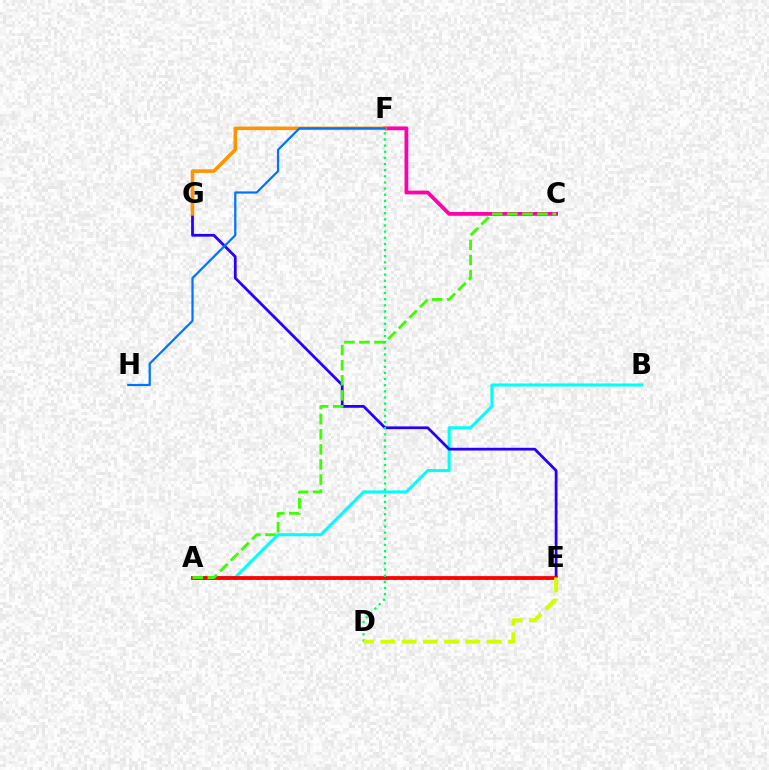{('A', 'B'): [{'color': '#00fff6', 'line_style': 'solid', 'thickness': 2.2}], ('A', 'E'): [{'color': '#b900ff', 'line_style': 'dotted', 'thickness': 2.07}, {'color': '#ff0000', 'line_style': 'solid', 'thickness': 2.72}], ('E', 'G'): [{'color': '#2500ff', 'line_style': 'solid', 'thickness': 1.99}], ('C', 'F'): [{'color': '#ff00ac', 'line_style': 'solid', 'thickness': 2.72}], ('A', 'C'): [{'color': '#3dff00', 'line_style': 'dashed', 'thickness': 2.05}], ('F', 'G'): [{'color': '#ff9400', 'line_style': 'solid', 'thickness': 2.57}], ('F', 'H'): [{'color': '#0074ff', 'line_style': 'solid', 'thickness': 1.6}], ('D', 'F'): [{'color': '#00ff5c', 'line_style': 'dotted', 'thickness': 1.67}], ('D', 'E'): [{'color': '#d1ff00', 'line_style': 'dashed', 'thickness': 2.89}]}